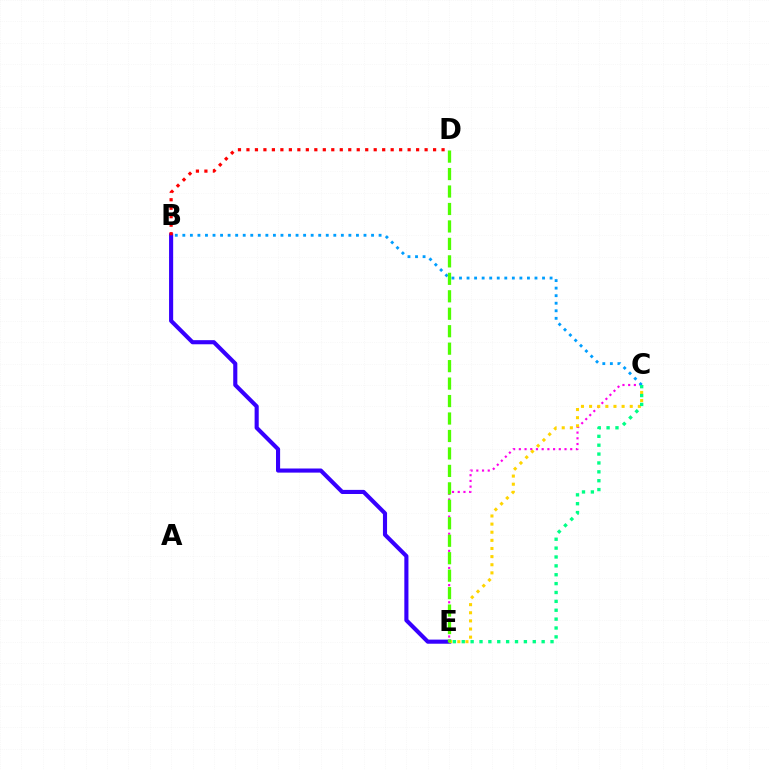{('B', 'E'): [{'color': '#3700ff', 'line_style': 'solid', 'thickness': 2.96}], ('B', 'D'): [{'color': '#ff0000', 'line_style': 'dotted', 'thickness': 2.3}], ('C', 'E'): [{'color': '#ff00ed', 'line_style': 'dotted', 'thickness': 1.55}, {'color': '#ffd500', 'line_style': 'dotted', 'thickness': 2.21}, {'color': '#00ff86', 'line_style': 'dotted', 'thickness': 2.41}], ('B', 'C'): [{'color': '#009eff', 'line_style': 'dotted', 'thickness': 2.05}], ('D', 'E'): [{'color': '#4fff00', 'line_style': 'dashed', 'thickness': 2.37}]}